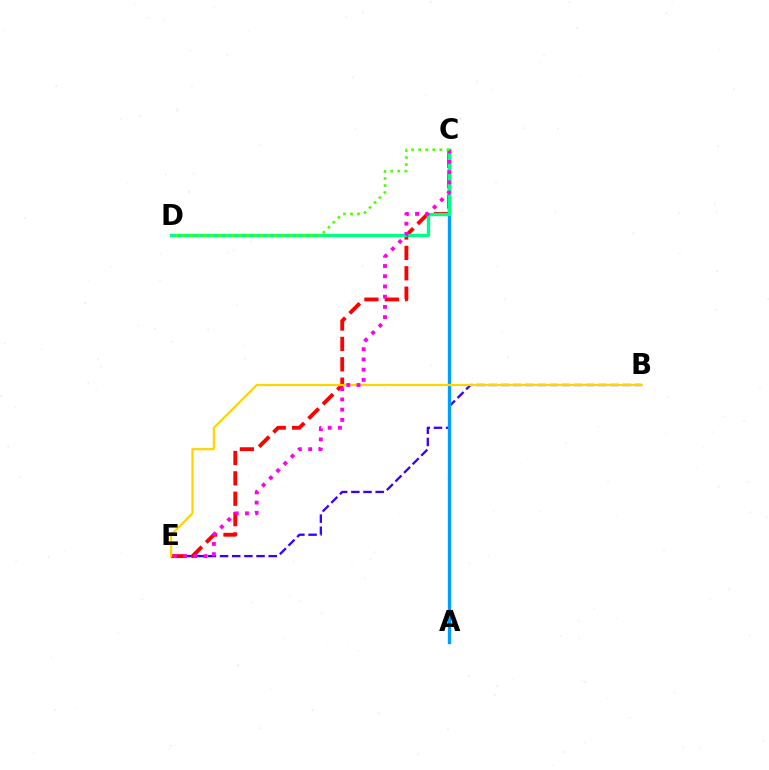{('B', 'E'): [{'color': '#3700ff', 'line_style': 'dashed', 'thickness': 1.65}, {'color': '#ffd500', 'line_style': 'solid', 'thickness': 1.58}], ('C', 'E'): [{'color': '#ff0000', 'line_style': 'dashed', 'thickness': 2.77}, {'color': '#ff00ed', 'line_style': 'dotted', 'thickness': 2.78}], ('A', 'C'): [{'color': '#009eff', 'line_style': 'solid', 'thickness': 2.4}], ('C', 'D'): [{'color': '#00ff86', 'line_style': 'solid', 'thickness': 2.42}, {'color': '#4fff00', 'line_style': 'dotted', 'thickness': 1.91}]}